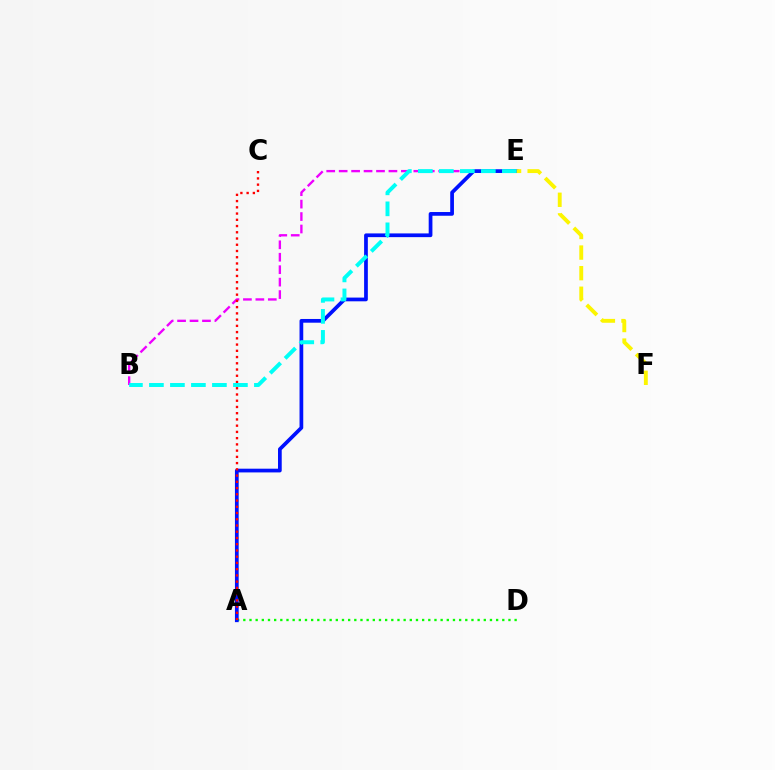{('B', 'E'): [{'color': '#ee00ff', 'line_style': 'dashed', 'thickness': 1.69}, {'color': '#00fff6', 'line_style': 'dashed', 'thickness': 2.85}], ('A', 'D'): [{'color': '#08ff00', 'line_style': 'dotted', 'thickness': 1.68}], ('A', 'E'): [{'color': '#0010ff', 'line_style': 'solid', 'thickness': 2.68}], ('A', 'C'): [{'color': '#ff0000', 'line_style': 'dotted', 'thickness': 1.7}], ('E', 'F'): [{'color': '#fcf500', 'line_style': 'dashed', 'thickness': 2.8}]}